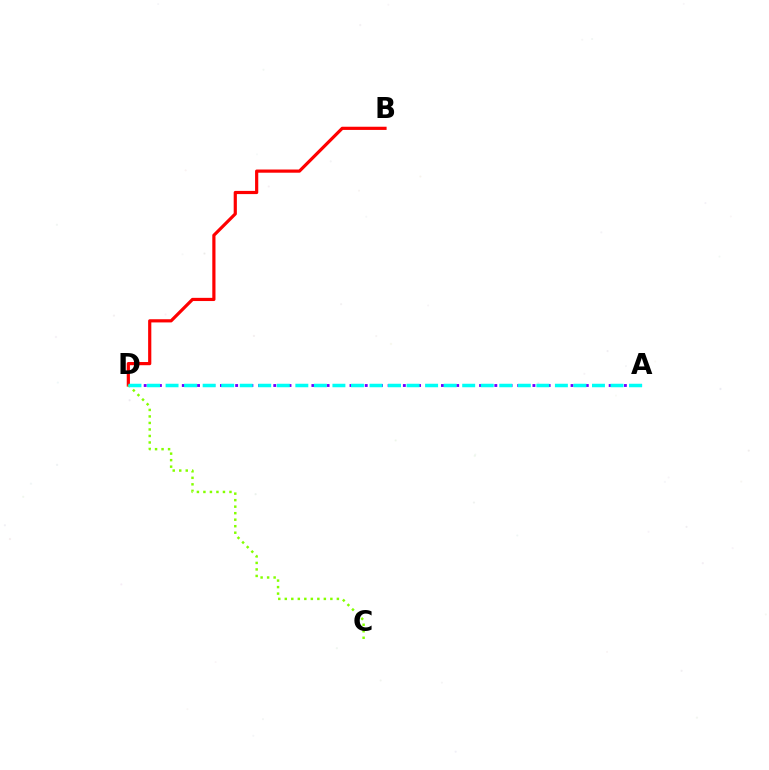{('B', 'D'): [{'color': '#ff0000', 'line_style': 'solid', 'thickness': 2.3}], ('A', 'D'): [{'color': '#7200ff', 'line_style': 'dotted', 'thickness': 2.07}, {'color': '#00fff6', 'line_style': 'dashed', 'thickness': 2.52}], ('C', 'D'): [{'color': '#84ff00', 'line_style': 'dotted', 'thickness': 1.77}]}